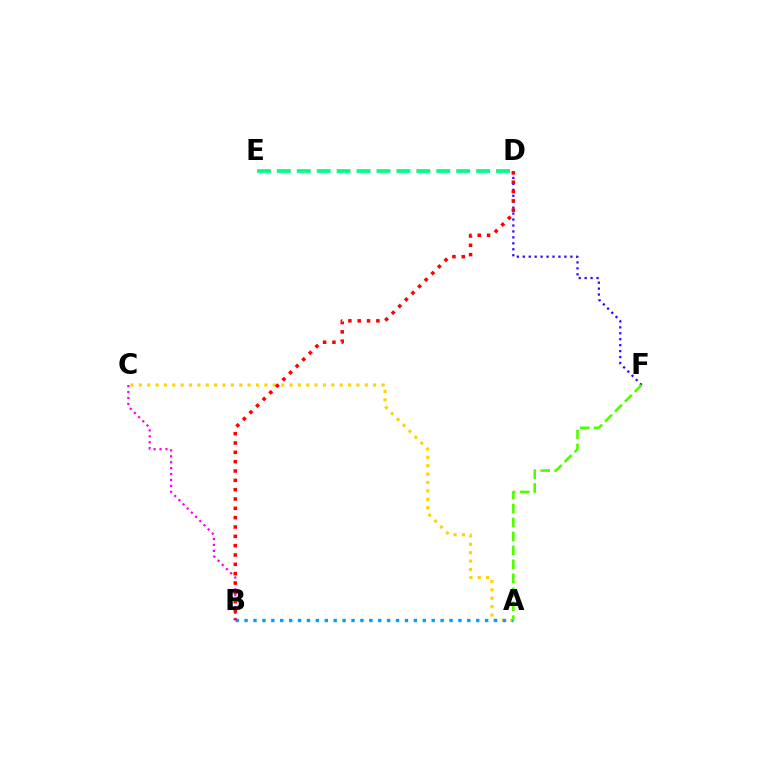{('A', 'C'): [{'color': '#ffd500', 'line_style': 'dotted', 'thickness': 2.27}], ('A', 'B'): [{'color': '#009eff', 'line_style': 'dotted', 'thickness': 2.42}], ('B', 'C'): [{'color': '#ff00ed', 'line_style': 'dotted', 'thickness': 1.61}], ('D', 'F'): [{'color': '#3700ff', 'line_style': 'dotted', 'thickness': 1.62}], ('B', 'D'): [{'color': '#ff0000', 'line_style': 'dotted', 'thickness': 2.54}], ('A', 'F'): [{'color': '#4fff00', 'line_style': 'dashed', 'thickness': 1.9}], ('D', 'E'): [{'color': '#00ff86', 'line_style': 'dashed', 'thickness': 2.71}]}